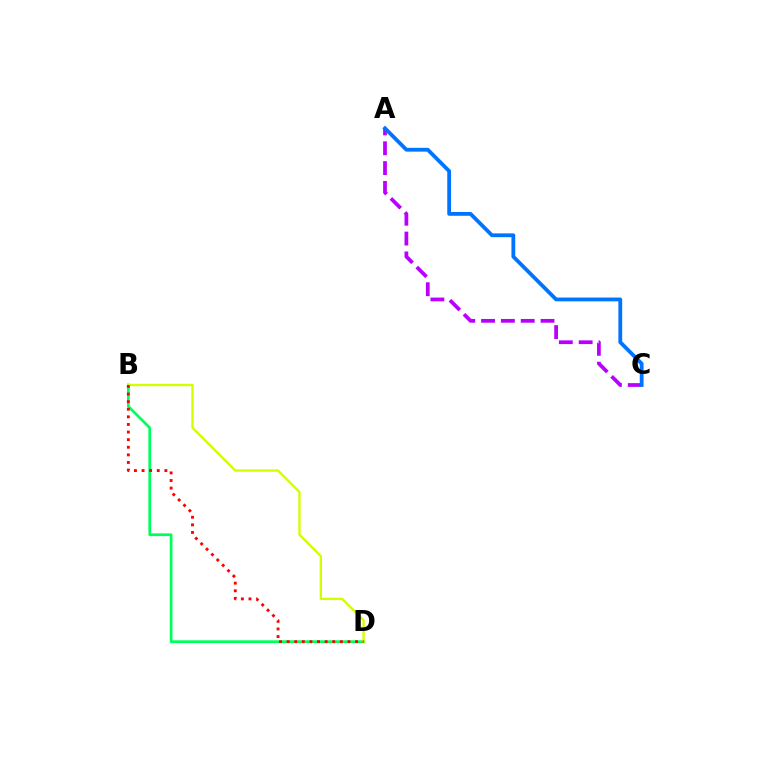{('B', 'D'): [{'color': '#00ff5c', 'line_style': 'solid', 'thickness': 1.96}, {'color': '#d1ff00', 'line_style': 'solid', 'thickness': 1.7}, {'color': '#ff0000', 'line_style': 'dotted', 'thickness': 2.07}], ('A', 'C'): [{'color': '#b900ff', 'line_style': 'dashed', 'thickness': 2.69}, {'color': '#0074ff', 'line_style': 'solid', 'thickness': 2.74}]}